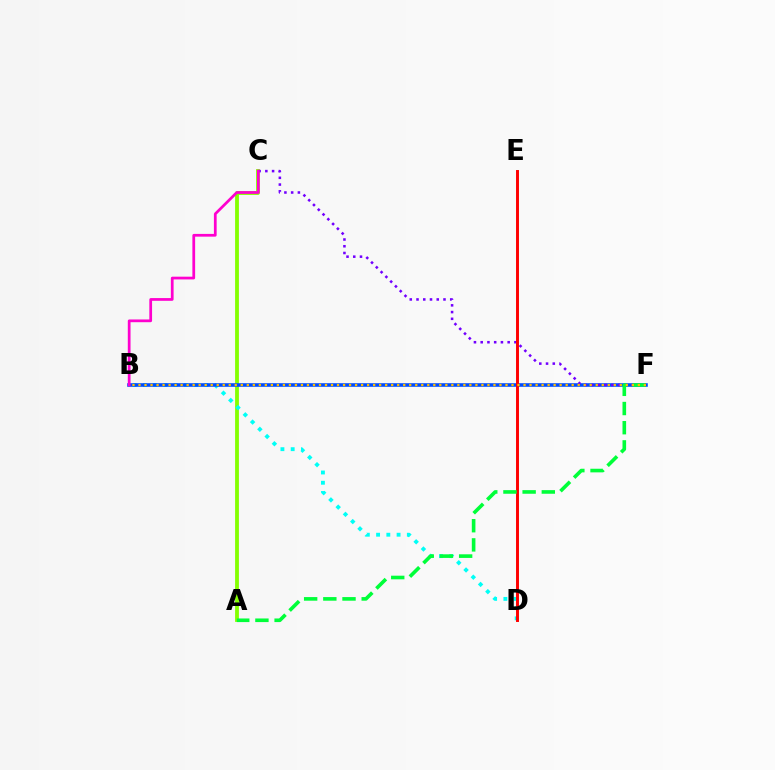{('A', 'C'): [{'color': '#84ff00', 'line_style': 'solid', 'thickness': 2.75}], ('B', 'D'): [{'color': '#00fff6', 'line_style': 'dotted', 'thickness': 2.78}], ('B', 'F'): [{'color': '#004bff', 'line_style': 'solid', 'thickness': 2.58}, {'color': '#ffbd00', 'line_style': 'dotted', 'thickness': 1.63}], ('C', 'F'): [{'color': '#7200ff', 'line_style': 'dotted', 'thickness': 1.83}], ('D', 'E'): [{'color': '#ff0000', 'line_style': 'solid', 'thickness': 2.12}], ('B', 'C'): [{'color': '#ff00cf', 'line_style': 'solid', 'thickness': 1.97}], ('A', 'F'): [{'color': '#00ff39', 'line_style': 'dashed', 'thickness': 2.61}]}